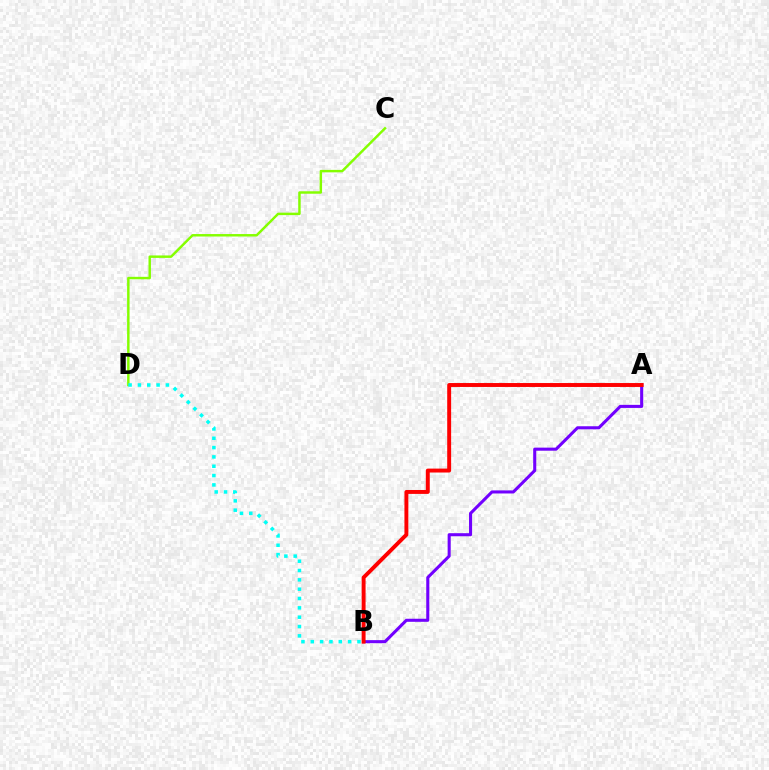{('A', 'B'): [{'color': '#7200ff', 'line_style': 'solid', 'thickness': 2.21}, {'color': '#ff0000', 'line_style': 'solid', 'thickness': 2.82}], ('C', 'D'): [{'color': '#84ff00', 'line_style': 'solid', 'thickness': 1.77}], ('B', 'D'): [{'color': '#00fff6', 'line_style': 'dotted', 'thickness': 2.54}]}